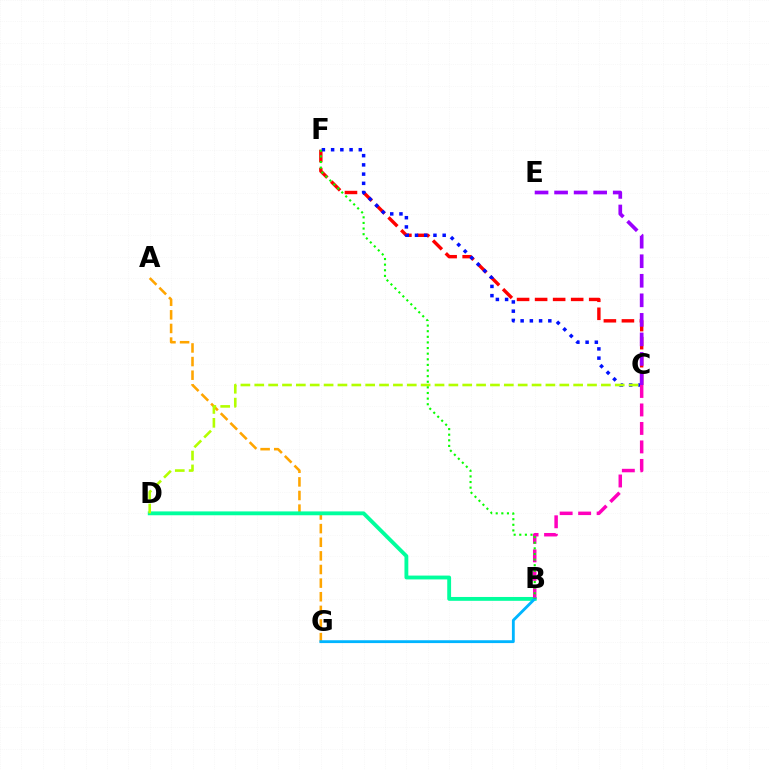{('A', 'G'): [{'color': '#ffa500', 'line_style': 'dashed', 'thickness': 1.85}], ('B', 'D'): [{'color': '#00ff9d', 'line_style': 'solid', 'thickness': 2.77}], ('C', 'F'): [{'color': '#ff0000', 'line_style': 'dashed', 'thickness': 2.45}, {'color': '#0010ff', 'line_style': 'dotted', 'thickness': 2.51}], ('B', 'C'): [{'color': '#ff00bd', 'line_style': 'dashed', 'thickness': 2.51}], ('C', 'E'): [{'color': '#9b00ff', 'line_style': 'dashed', 'thickness': 2.65}], ('C', 'D'): [{'color': '#b3ff00', 'line_style': 'dashed', 'thickness': 1.88}], ('B', 'G'): [{'color': '#00b5ff', 'line_style': 'solid', 'thickness': 2.04}], ('B', 'F'): [{'color': '#08ff00', 'line_style': 'dotted', 'thickness': 1.53}]}